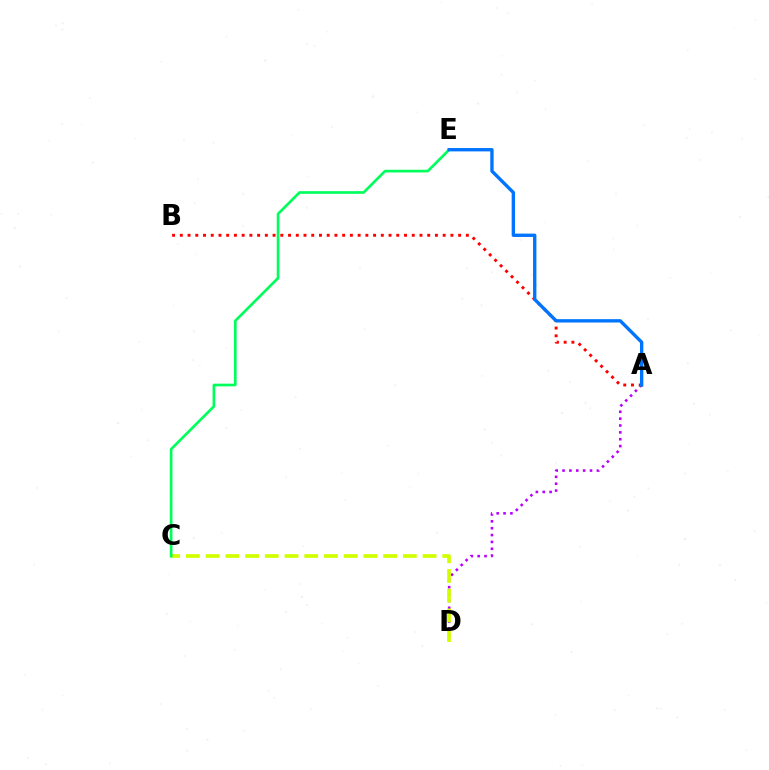{('A', 'D'): [{'color': '#b900ff', 'line_style': 'dotted', 'thickness': 1.87}], ('C', 'D'): [{'color': '#d1ff00', 'line_style': 'dashed', 'thickness': 2.68}], ('A', 'B'): [{'color': '#ff0000', 'line_style': 'dotted', 'thickness': 2.1}], ('C', 'E'): [{'color': '#00ff5c', 'line_style': 'solid', 'thickness': 1.93}], ('A', 'E'): [{'color': '#0074ff', 'line_style': 'solid', 'thickness': 2.41}]}